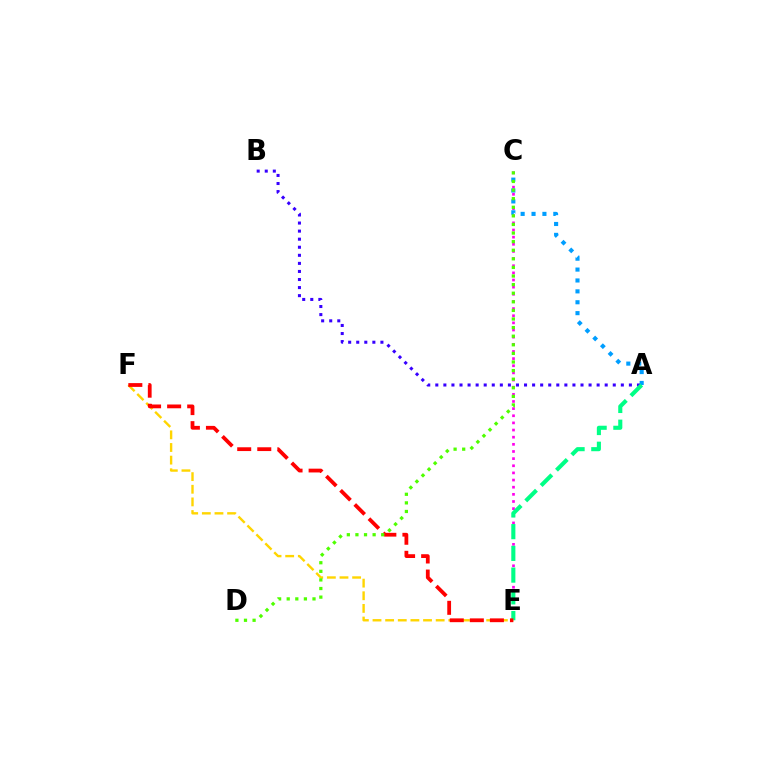{('C', 'E'): [{'color': '#ff00ed', 'line_style': 'dotted', 'thickness': 1.94}], ('A', 'C'): [{'color': '#009eff', 'line_style': 'dotted', 'thickness': 2.96}], ('A', 'B'): [{'color': '#3700ff', 'line_style': 'dotted', 'thickness': 2.19}], ('A', 'E'): [{'color': '#00ff86', 'line_style': 'dashed', 'thickness': 2.95}], ('E', 'F'): [{'color': '#ffd500', 'line_style': 'dashed', 'thickness': 1.72}, {'color': '#ff0000', 'line_style': 'dashed', 'thickness': 2.73}], ('C', 'D'): [{'color': '#4fff00', 'line_style': 'dotted', 'thickness': 2.34}]}